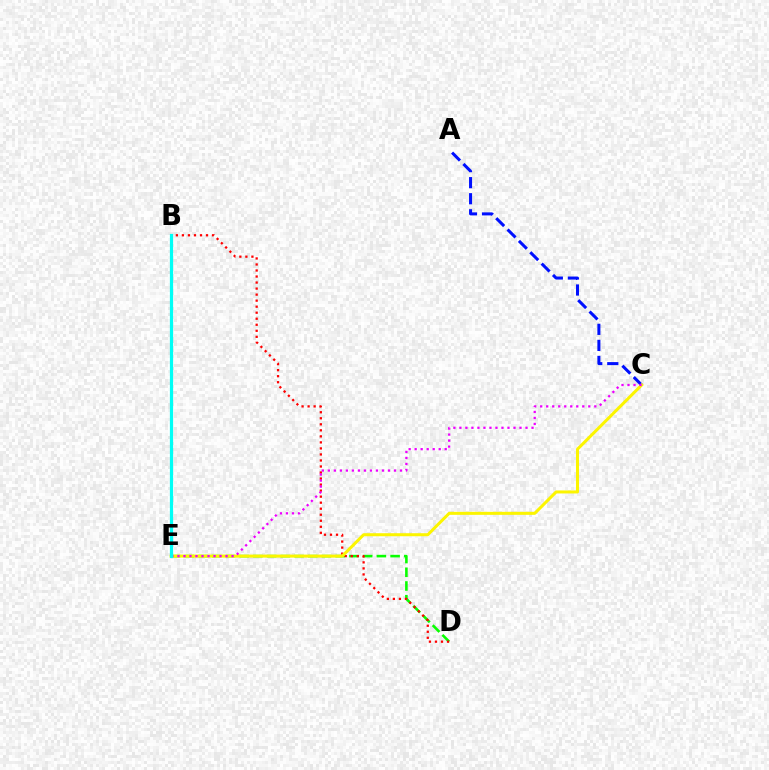{('A', 'C'): [{'color': '#0010ff', 'line_style': 'dashed', 'thickness': 2.18}], ('D', 'E'): [{'color': '#08ff00', 'line_style': 'dashed', 'thickness': 1.86}], ('B', 'D'): [{'color': '#ff0000', 'line_style': 'dotted', 'thickness': 1.64}], ('C', 'E'): [{'color': '#fcf500', 'line_style': 'solid', 'thickness': 2.18}, {'color': '#ee00ff', 'line_style': 'dotted', 'thickness': 1.63}], ('B', 'E'): [{'color': '#00fff6', 'line_style': 'solid', 'thickness': 2.32}]}